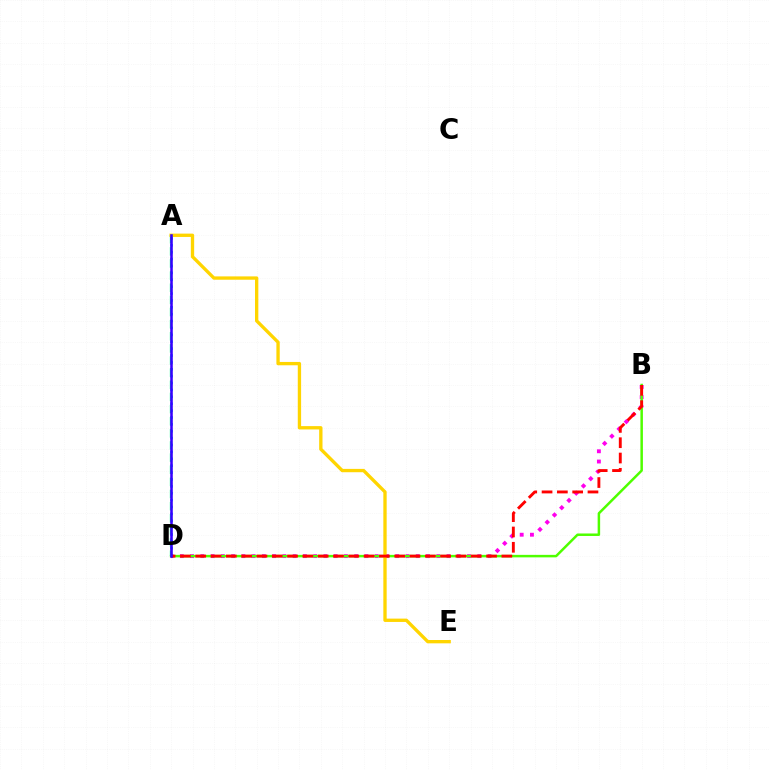{('B', 'D'): [{'color': '#ff00ed', 'line_style': 'dotted', 'thickness': 2.79}, {'color': '#4fff00', 'line_style': 'solid', 'thickness': 1.8}, {'color': '#ff0000', 'line_style': 'dashed', 'thickness': 2.08}], ('A', 'D'): [{'color': '#009eff', 'line_style': 'dotted', 'thickness': 1.87}, {'color': '#00ff86', 'line_style': 'dashed', 'thickness': 1.65}, {'color': '#3700ff', 'line_style': 'solid', 'thickness': 1.84}], ('A', 'E'): [{'color': '#ffd500', 'line_style': 'solid', 'thickness': 2.4}]}